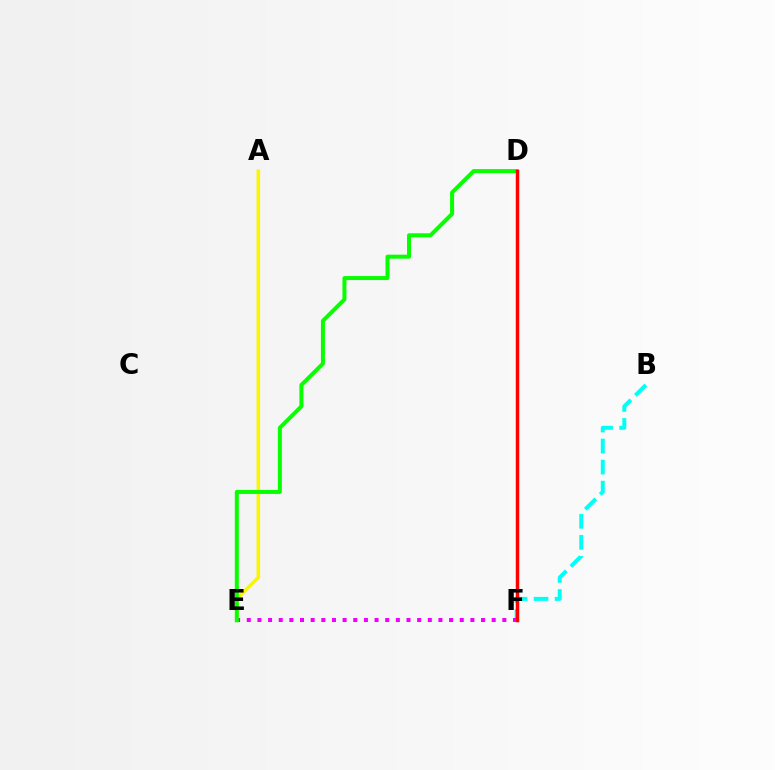{('A', 'E'): [{'color': '#fcf500', 'line_style': 'solid', 'thickness': 2.56}], ('D', 'F'): [{'color': '#0010ff', 'line_style': 'solid', 'thickness': 1.94}, {'color': '#ff0000', 'line_style': 'solid', 'thickness': 2.51}], ('B', 'F'): [{'color': '#00fff6', 'line_style': 'dashed', 'thickness': 2.86}], ('E', 'F'): [{'color': '#ee00ff', 'line_style': 'dotted', 'thickness': 2.89}], ('D', 'E'): [{'color': '#08ff00', 'line_style': 'solid', 'thickness': 2.88}]}